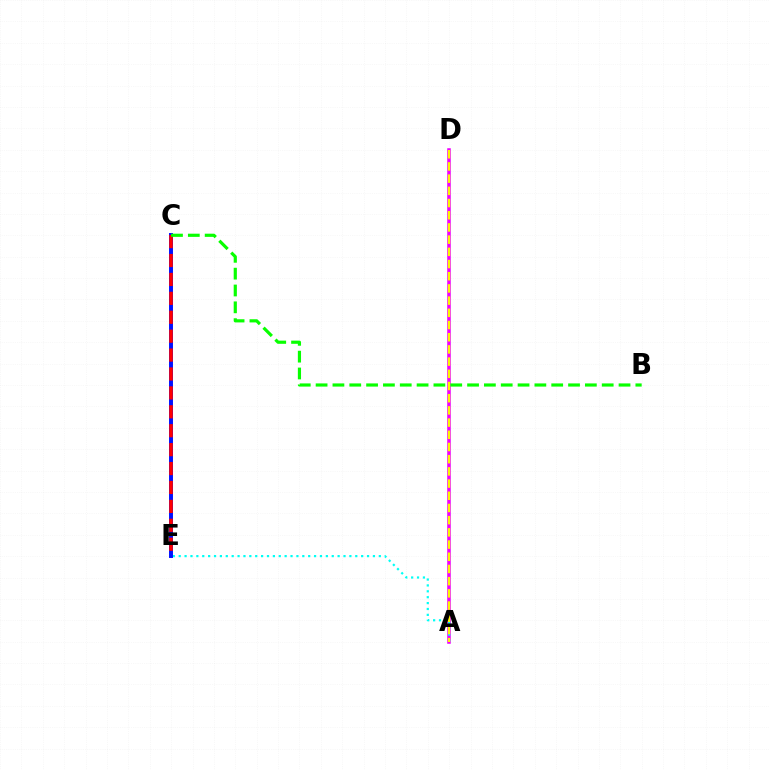{('A', 'D'): [{'color': '#ee00ff', 'line_style': 'solid', 'thickness': 2.55}, {'color': '#fcf500', 'line_style': 'dashed', 'thickness': 1.66}], ('A', 'E'): [{'color': '#00fff6', 'line_style': 'dotted', 'thickness': 1.6}], ('C', 'E'): [{'color': '#0010ff', 'line_style': 'solid', 'thickness': 2.84}, {'color': '#ff0000', 'line_style': 'dashed', 'thickness': 2.57}], ('B', 'C'): [{'color': '#08ff00', 'line_style': 'dashed', 'thickness': 2.29}]}